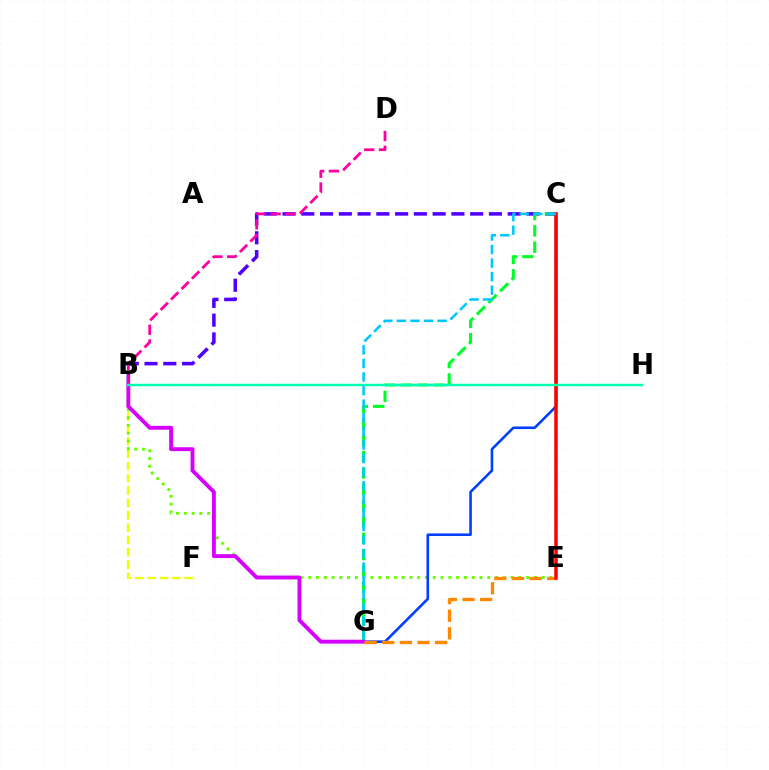{('B', 'F'): [{'color': '#eeff00', 'line_style': 'dashed', 'thickness': 1.68}], ('B', 'C'): [{'color': '#4f00ff', 'line_style': 'dashed', 'thickness': 2.55}], ('B', 'E'): [{'color': '#66ff00', 'line_style': 'dotted', 'thickness': 2.12}], ('C', 'G'): [{'color': '#00ff27', 'line_style': 'dashed', 'thickness': 2.22}, {'color': '#003fff', 'line_style': 'solid', 'thickness': 1.86}, {'color': '#00c7ff', 'line_style': 'dashed', 'thickness': 1.84}], ('B', 'G'): [{'color': '#d600ff', 'line_style': 'solid', 'thickness': 2.8}], ('B', 'D'): [{'color': '#ff00a0', 'line_style': 'dashed', 'thickness': 2.0}], ('E', 'G'): [{'color': '#ff8800', 'line_style': 'dashed', 'thickness': 2.39}], ('C', 'E'): [{'color': '#ff0000', 'line_style': 'solid', 'thickness': 2.53}], ('B', 'H'): [{'color': '#00ffaf', 'line_style': 'solid', 'thickness': 1.78}]}